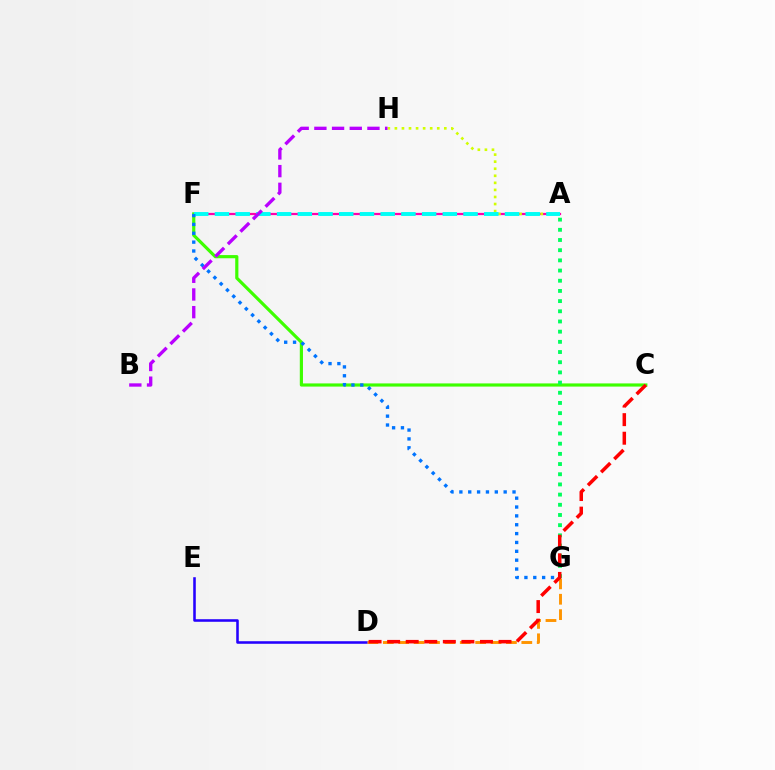{('A', 'F'): [{'color': '#ff00ac', 'line_style': 'solid', 'thickness': 1.6}, {'color': '#00fff6', 'line_style': 'dashed', 'thickness': 2.81}], ('D', 'E'): [{'color': '#2500ff', 'line_style': 'solid', 'thickness': 1.85}], ('C', 'F'): [{'color': '#3dff00', 'line_style': 'solid', 'thickness': 2.29}], ('A', 'H'): [{'color': '#d1ff00', 'line_style': 'dotted', 'thickness': 1.92}], ('A', 'G'): [{'color': '#00ff5c', 'line_style': 'dotted', 'thickness': 2.77}], ('D', 'G'): [{'color': '#ff9400', 'line_style': 'dashed', 'thickness': 2.09}], ('C', 'D'): [{'color': '#ff0000', 'line_style': 'dashed', 'thickness': 2.52}], ('F', 'G'): [{'color': '#0074ff', 'line_style': 'dotted', 'thickness': 2.41}], ('B', 'H'): [{'color': '#b900ff', 'line_style': 'dashed', 'thickness': 2.4}]}